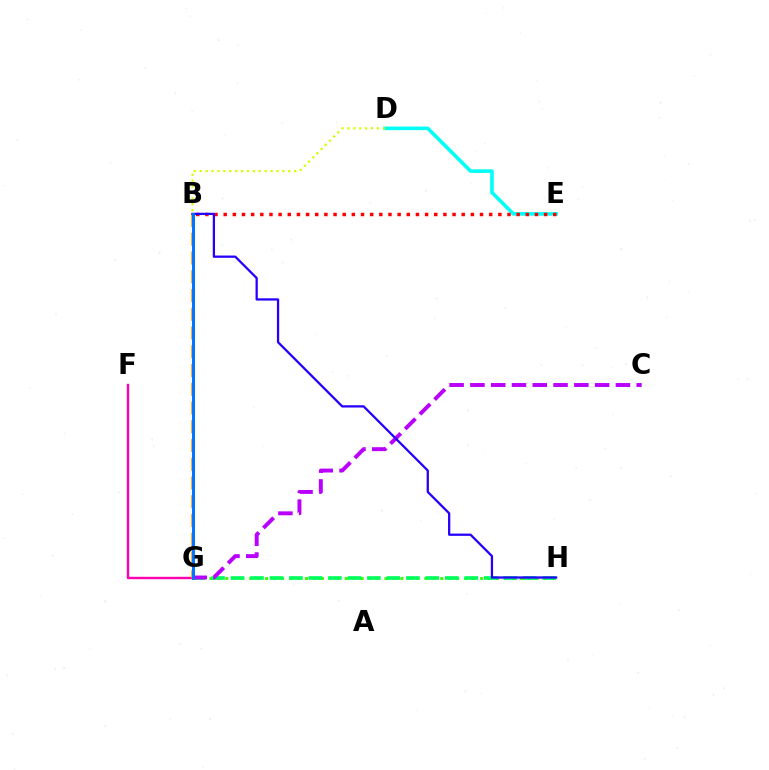{('D', 'E'): [{'color': '#00fff6', 'line_style': 'solid', 'thickness': 2.59}], ('G', 'H'): [{'color': '#3dff00', 'line_style': 'dotted', 'thickness': 2.16}, {'color': '#00ff5c', 'line_style': 'dashed', 'thickness': 2.65}], ('B', 'D'): [{'color': '#d1ff00', 'line_style': 'dotted', 'thickness': 1.61}], ('F', 'G'): [{'color': '#ff00ac', 'line_style': 'solid', 'thickness': 1.73}], ('B', 'E'): [{'color': '#ff0000', 'line_style': 'dotted', 'thickness': 2.49}], ('C', 'G'): [{'color': '#b900ff', 'line_style': 'dashed', 'thickness': 2.82}], ('B', 'G'): [{'color': '#ff9400', 'line_style': 'dashed', 'thickness': 2.55}, {'color': '#0074ff', 'line_style': 'solid', 'thickness': 2.13}], ('B', 'H'): [{'color': '#2500ff', 'line_style': 'solid', 'thickness': 1.63}]}